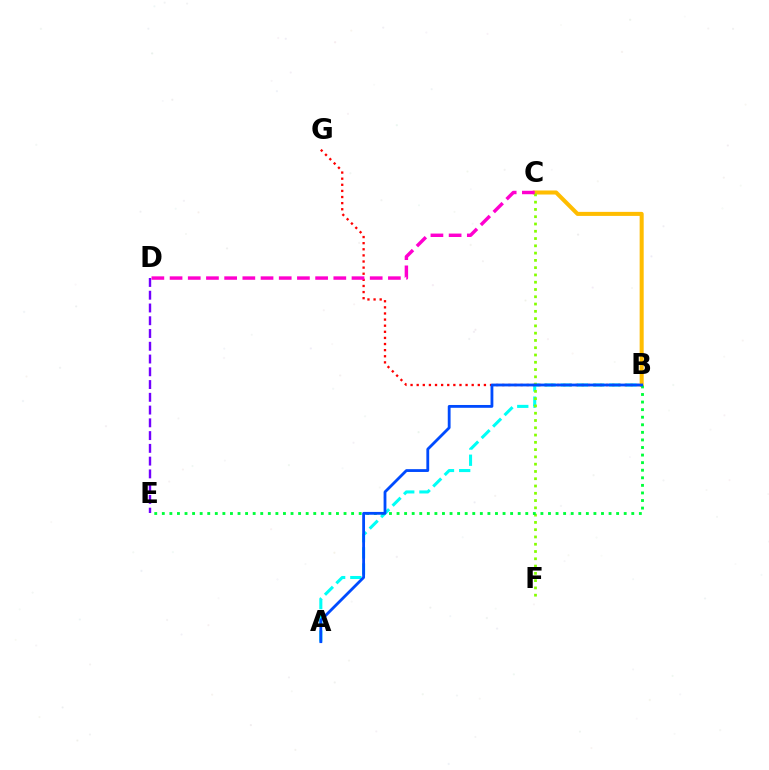{('A', 'B'): [{'color': '#00fff6', 'line_style': 'dashed', 'thickness': 2.2}, {'color': '#004bff', 'line_style': 'solid', 'thickness': 2.03}], ('B', 'G'): [{'color': '#ff0000', 'line_style': 'dotted', 'thickness': 1.66}], ('B', 'C'): [{'color': '#ffbd00', 'line_style': 'solid', 'thickness': 2.91}], ('C', 'F'): [{'color': '#84ff00', 'line_style': 'dotted', 'thickness': 1.98}], ('B', 'E'): [{'color': '#00ff39', 'line_style': 'dotted', 'thickness': 2.06}], ('D', 'E'): [{'color': '#7200ff', 'line_style': 'dashed', 'thickness': 1.73}], ('C', 'D'): [{'color': '#ff00cf', 'line_style': 'dashed', 'thickness': 2.47}]}